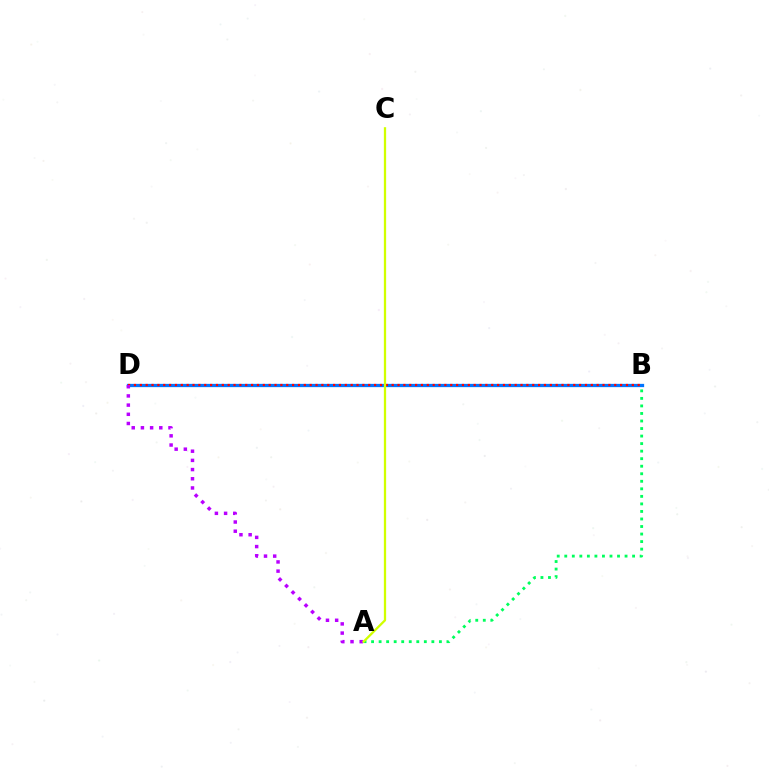{('A', 'B'): [{'color': '#00ff5c', 'line_style': 'dotted', 'thickness': 2.05}], ('B', 'D'): [{'color': '#0074ff', 'line_style': 'solid', 'thickness': 2.36}, {'color': '#ff0000', 'line_style': 'dotted', 'thickness': 1.59}], ('A', 'D'): [{'color': '#b900ff', 'line_style': 'dotted', 'thickness': 2.5}], ('A', 'C'): [{'color': '#d1ff00', 'line_style': 'solid', 'thickness': 1.64}]}